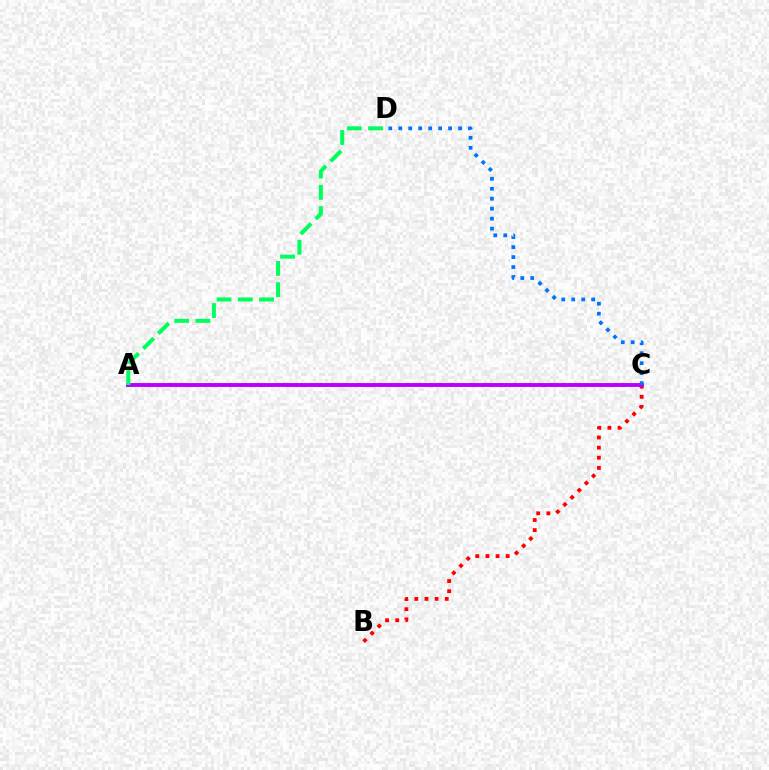{('A', 'C'): [{'color': '#d1ff00', 'line_style': 'dotted', 'thickness': 2.13}, {'color': '#b900ff', 'line_style': 'solid', 'thickness': 2.79}], ('B', 'C'): [{'color': '#ff0000', 'line_style': 'dotted', 'thickness': 2.75}], ('A', 'D'): [{'color': '#00ff5c', 'line_style': 'dashed', 'thickness': 2.89}], ('C', 'D'): [{'color': '#0074ff', 'line_style': 'dotted', 'thickness': 2.71}]}